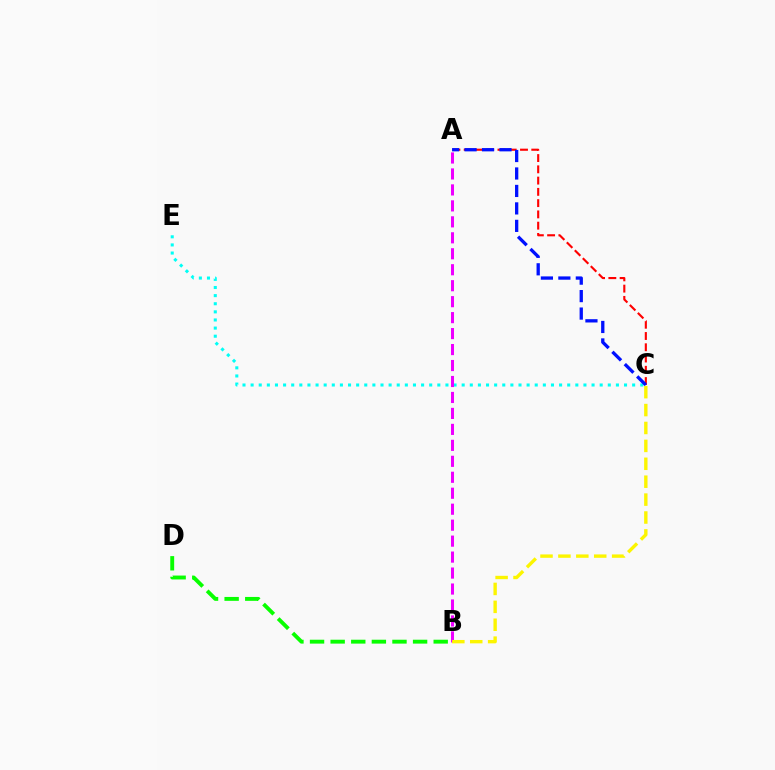{('C', 'E'): [{'color': '#00fff6', 'line_style': 'dotted', 'thickness': 2.21}], ('A', 'C'): [{'color': '#ff0000', 'line_style': 'dashed', 'thickness': 1.53}, {'color': '#0010ff', 'line_style': 'dashed', 'thickness': 2.37}], ('A', 'B'): [{'color': '#ee00ff', 'line_style': 'dashed', 'thickness': 2.17}], ('B', 'C'): [{'color': '#fcf500', 'line_style': 'dashed', 'thickness': 2.43}], ('B', 'D'): [{'color': '#08ff00', 'line_style': 'dashed', 'thickness': 2.8}]}